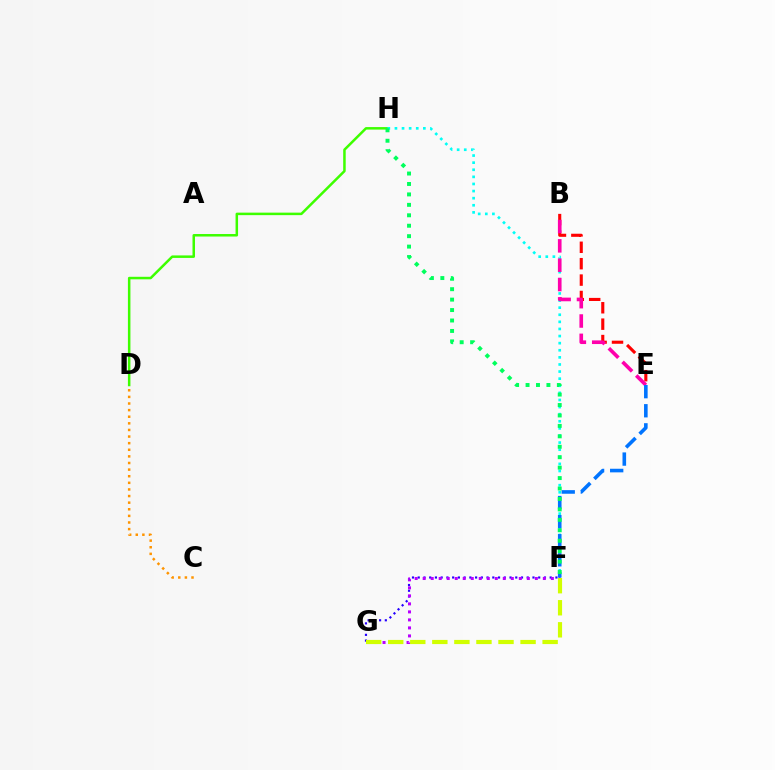{('D', 'H'): [{'color': '#3dff00', 'line_style': 'solid', 'thickness': 1.81}], ('B', 'E'): [{'color': '#ff0000', 'line_style': 'dashed', 'thickness': 2.23}, {'color': '#ff00ac', 'line_style': 'dashed', 'thickness': 2.63}], ('F', 'H'): [{'color': '#00fff6', 'line_style': 'dotted', 'thickness': 1.93}, {'color': '#00ff5c', 'line_style': 'dotted', 'thickness': 2.84}], ('F', 'G'): [{'color': '#2500ff', 'line_style': 'dotted', 'thickness': 1.56}, {'color': '#b900ff', 'line_style': 'dotted', 'thickness': 2.18}, {'color': '#d1ff00', 'line_style': 'dashed', 'thickness': 3.0}], ('E', 'F'): [{'color': '#0074ff', 'line_style': 'dashed', 'thickness': 2.59}], ('C', 'D'): [{'color': '#ff9400', 'line_style': 'dotted', 'thickness': 1.8}]}